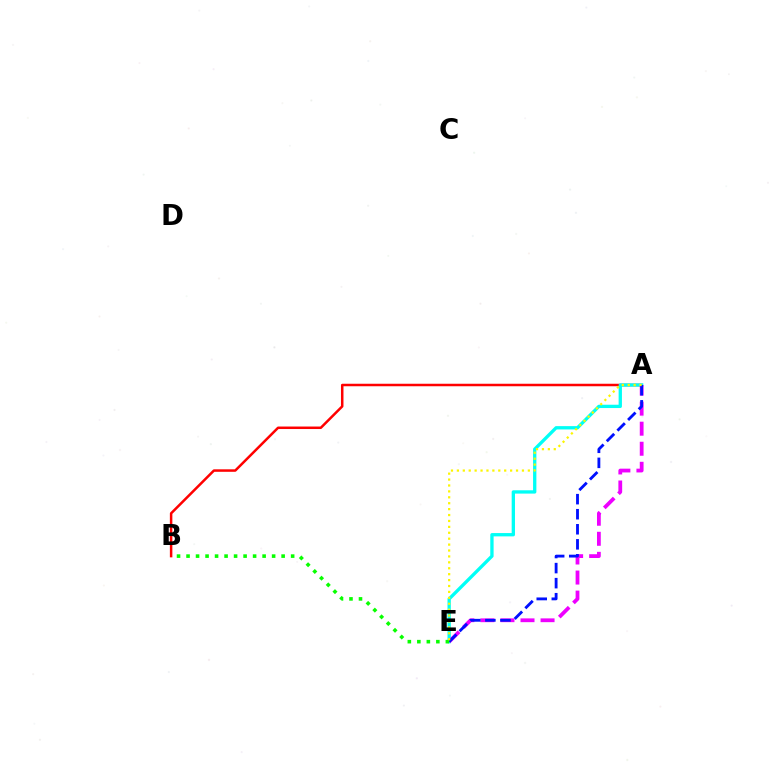{('A', 'B'): [{'color': '#ff0000', 'line_style': 'solid', 'thickness': 1.8}], ('A', 'E'): [{'color': '#00fff6', 'line_style': 'solid', 'thickness': 2.39}, {'color': '#ee00ff', 'line_style': 'dashed', 'thickness': 2.72}, {'color': '#0010ff', 'line_style': 'dashed', 'thickness': 2.05}, {'color': '#fcf500', 'line_style': 'dotted', 'thickness': 1.61}], ('B', 'E'): [{'color': '#08ff00', 'line_style': 'dotted', 'thickness': 2.58}]}